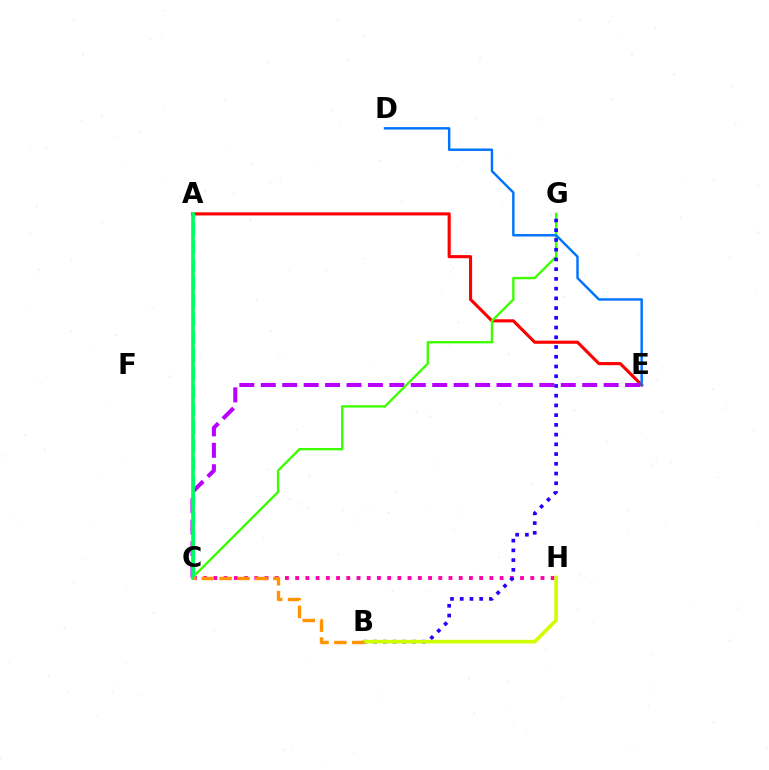{('A', 'E'): [{'color': '#ff0000', 'line_style': 'solid', 'thickness': 2.24}], ('C', 'H'): [{'color': '#ff00ac', 'line_style': 'dotted', 'thickness': 2.78}], ('C', 'E'): [{'color': '#b900ff', 'line_style': 'dashed', 'thickness': 2.91}], ('C', 'G'): [{'color': '#3dff00', 'line_style': 'solid', 'thickness': 1.7}], ('A', 'C'): [{'color': '#00fff6', 'line_style': 'dashed', 'thickness': 2.45}, {'color': '#00ff5c', 'line_style': 'solid', 'thickness': 2.63}], ('B', 'G'): [{'color': '#2500ff', 'line_style': 'dotted', 'thickness': 2.64}], ('B', 'H'): [{'color': '#d1ff00', 'line_style': 'solid', 'thickness': 2.63}], ('B', 'C'): [{'color': '#ff9400', 'line_style': 'dashed', 'thickness': 2.43}], ('D', 'E'): [{'color': '#0074ff', 'line_style': 'solid', 'thickness': 1.76}]}